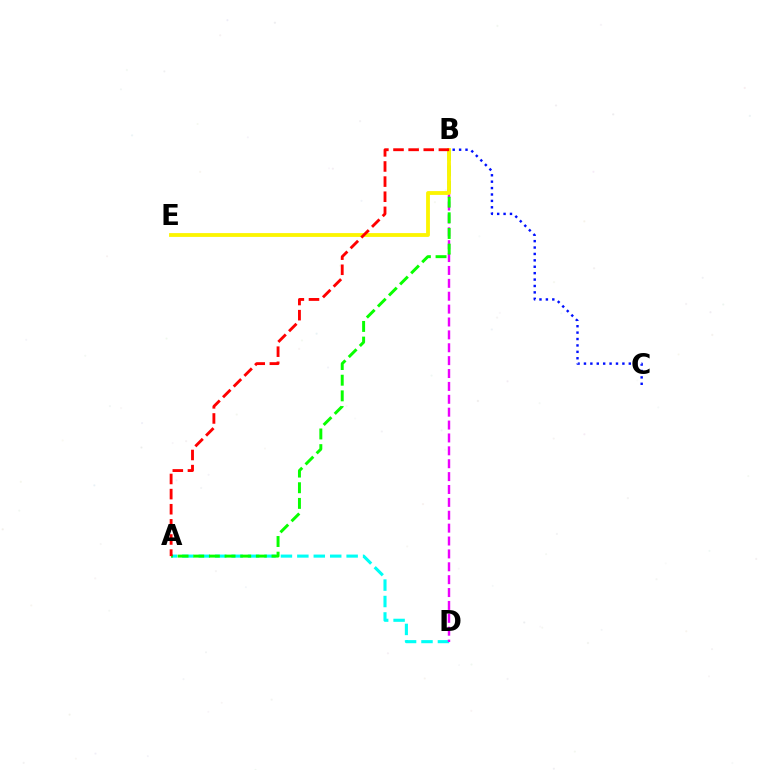{('A', 'D'): [{'color': '#00fff6', 'line_style': 'dashed', 'thickness': 2.23}], ('B', 'C'): [{'color': '#0010ff', 'line_style': 'dotted', 'thickness': 1.74}], ('B', 'D'): [{'color': '#ee00ff', 'line_style': 'dashed', 'thickness': 1.75}], ('A', 'B'): [{'color': '#08ff00', 'line_style': 'dashed', 'thickness': 2.13}, {'color': '#ff0000', 'line_style': 'dashed', 'thickness': 2.06}], ('B', 'E'): [{'color': '#fcf500', 'line_style': 'solid', 'thickness': 2.74}]}